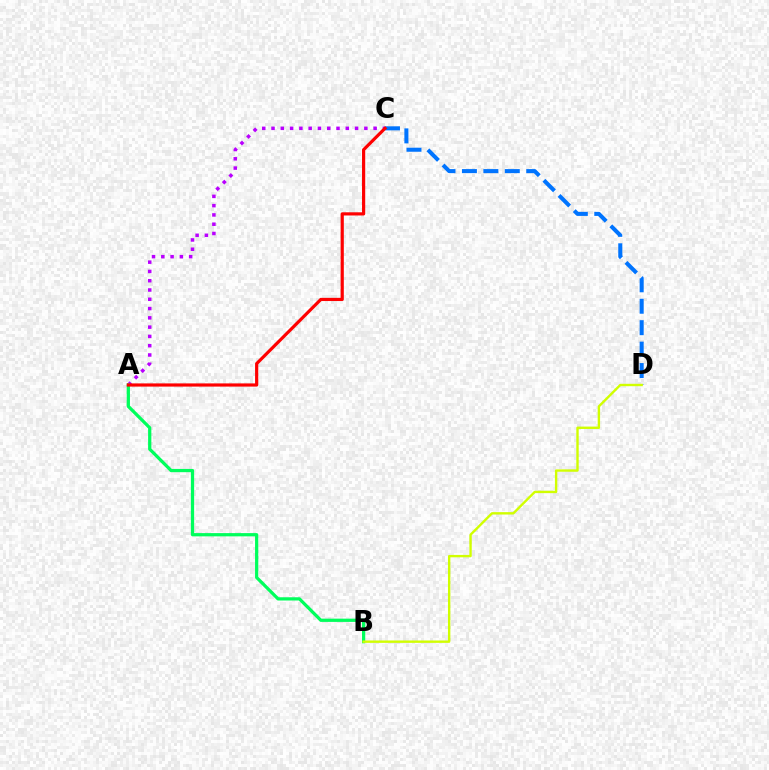{('A', 'C'): [{'color': '#b900ff', 'line_style': 'dotted', 'thickness': 2.52}, {'color': '#ff0000', 'line_style': 'solid', 'thickness': 2.29}], ('C', 'D'): [{'color': '#0074ff', 'line_style': 'dashed', 'thickness': 2.91}], ('A', 'B'): [{'color': '#00ff5c', 'line_style': 'solid', 'thickness': 2.34}], ('B', 'D'): [{'color': '#d1ff00', 'line_style': 'solid', 'thickness': 1.72}]}